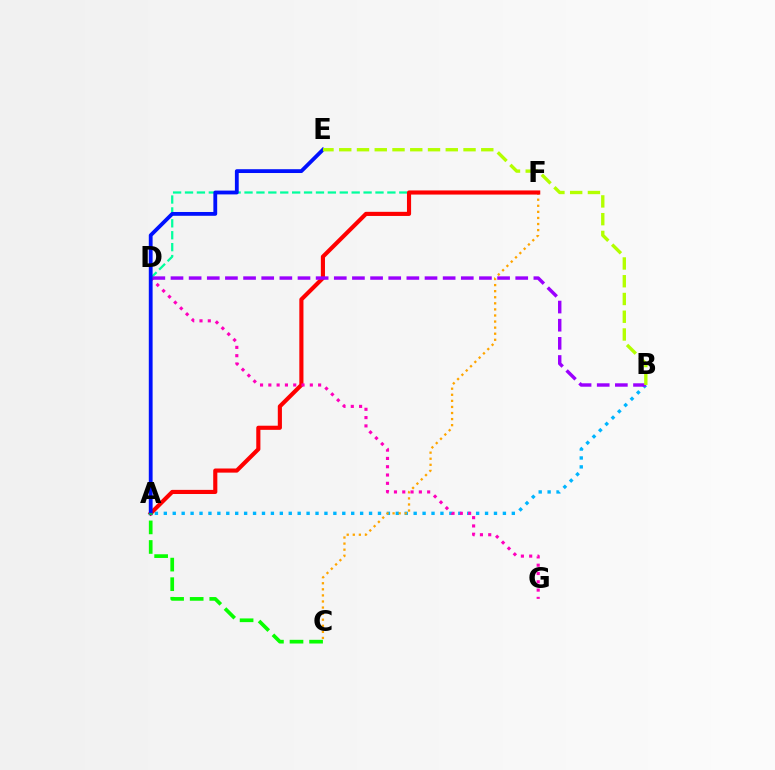{('A', 'B'): [{'color': '#00b5ff', 'line_style': 'dotted', 'thickness': 2.42}], ('C', 'F'): [{'color': '#ffa500', 'line_style': 'dotted', 'thickness': 1.65}], ('D', 'F'): [{'color': '#00ff9d', 'line_style': 'dashed', 'thickness': 1.62}], ('A', 'F'): [{'color': '#ff0000', 'line_style': 'solid', 'thickness': 2.97}], ('D', 'G'): [{'color': '#ff00bd', 'line_style': 'dotted', 'thickness': 2.25}], ('B', 'D'): [{'color': '#9b00ff', 'line_style': 'dashed', 'thickness': 2.46}], ('A', 'E'): [{'color': '#0010ff', 'line_style': 'solid', 'thickness': 2.74}], ('A', 'C'): [{'color': '#08ff00', 'line_style': 'dashed', 'thickness': 2.66}], ('B', 'E'): [{'color': '#b3ff00', 'line_style': 'dashed', 'thickness': 2.41}]}